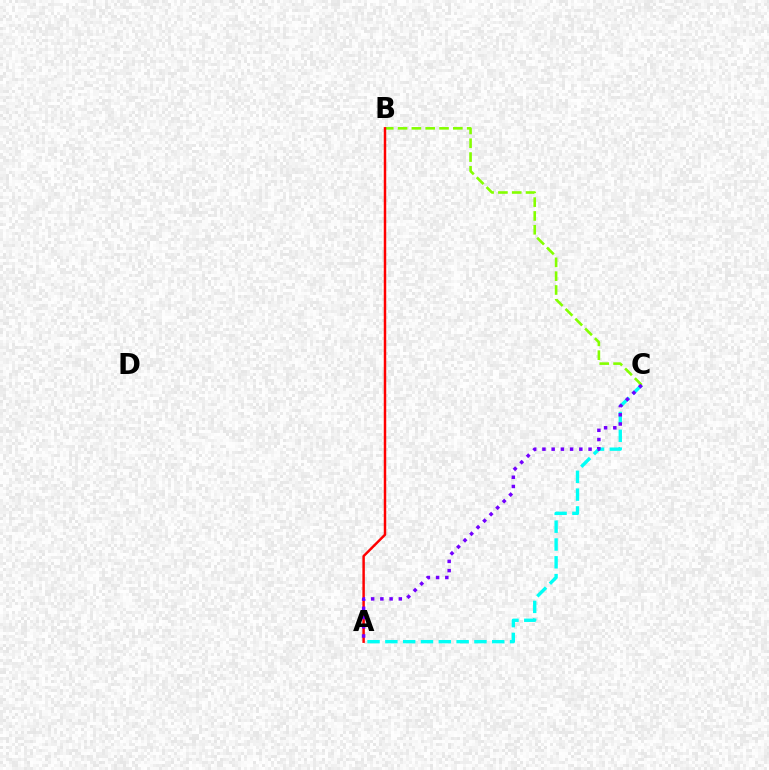{('A', 'C'): [{'color': '#00fff6', 'line_style': 'dashed', 'thickness': 2.42}, {'color': '#7200ff', 'line_style': 'dotted', 'thickness': 2.51}], ('B', 'C'): [{'color': '#84ff00', 'line_style': 'dashed', 'thickness': 1.88}], ('A', 'B'): [{'color': '#ff0000', 'line_style': 'solid', 'thickness': 1.78}]}